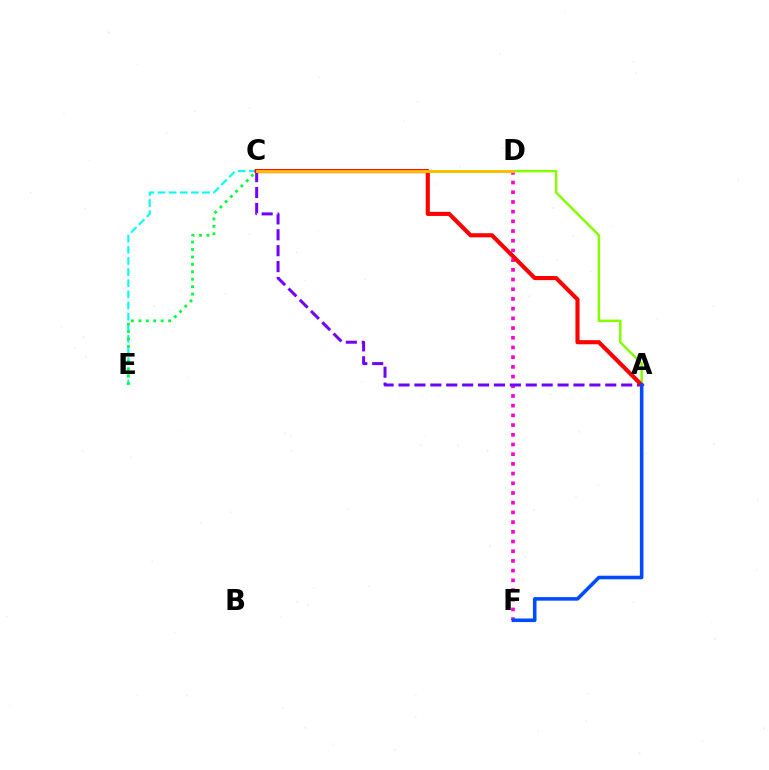{('C', 'E'): [{'color': '#00fff6', 'line_style': 'dashed', 'thickness': 1.51}, {'color': '#00ff39', 'line_style': 'dotted', 'thickness': 2.02}], ('D', 'F'): [{'color': '#ff00cf', 'line_style': 'dotted', 'thickness': 2.64}], ('A', 'D'): [{'color': '#84ff00', 'line_style': 'solid', 'thickness': 1.78}], ('A', 'C'): [{'color': '#7200ff', 'line_style': 'dashed', 'thickness': 2.16}, {'color': '#ff0000', 'line_style': 'solid', 'thickness': 2.97}], ('C', 'D'): [{'color': '#ffbd00', 'line_style': 'solid', 'thickness': 2.11}], ('A', 'F'): [{'color': '#004bff', 'line_style': 'solid', 'thickness': 2.57}]}